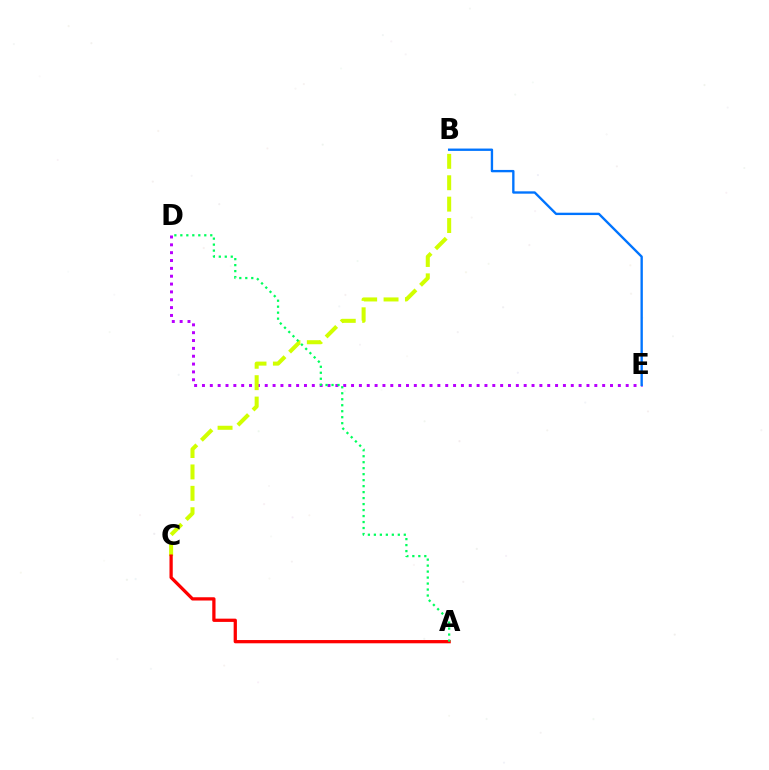{('D', 'E'): [{'color': '#b900ff', 'line_style': 'dotted', 'thickness': 2.13}], ('B', 'C'): [{'color': '#d1ff00', 'line_style': 'dashed', 'thickness': 2.91}], ('A', 'C'): [{'color': '#ff0000', 'line_style': 'solid', 'thickness': 2.35}], ('A', 'D'): [{'color': '#00ff5c', 'line_style': 'dotted', 'thickness': 1.63}], ('B', 'E'): [{'color': '#0074ff', 'line_style': 'solid', 'thickness': 1.69}]}